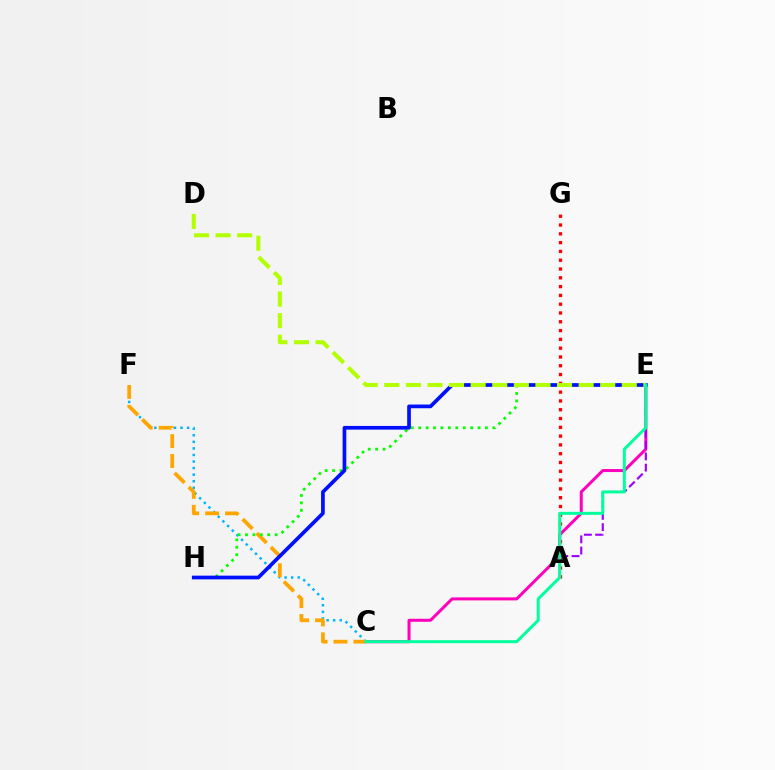{('A', 'G'): [{'color': '#ff0000', 'line_style': 'dotted', 'thickness': 2.39}], ('C', 'E'): [{'color': '#ff00bd', 'line_style': 'solid', 'thickness': 2.16}, {'color': '#00ff9d', 'line_style': 'solid', 'thickness': 2.15}], ('C', 'F'): [{'color': '#00b5ff', 'line_style': 'dotted', 'thickness': 1.78}, {'color': '#ffa500', 'line_style': 'dashed', 'thickness': 2.7}], ('A', 'E'): [{'color': '#9b00ff', 'line_style': 'dashed', 'thickness': 1.53}], ('E', 'H'): [{'color': '#08ff00', 'line_style': 'dotted', 'thickness': 2.01}, {'color': '#0010ff', 'line_style': 'solid', 'thickness': 2.67}], ('D', 'E'): [{'color': '#b3ff00', 'line_style': 'dashed', 'thickness': 2.93}]}